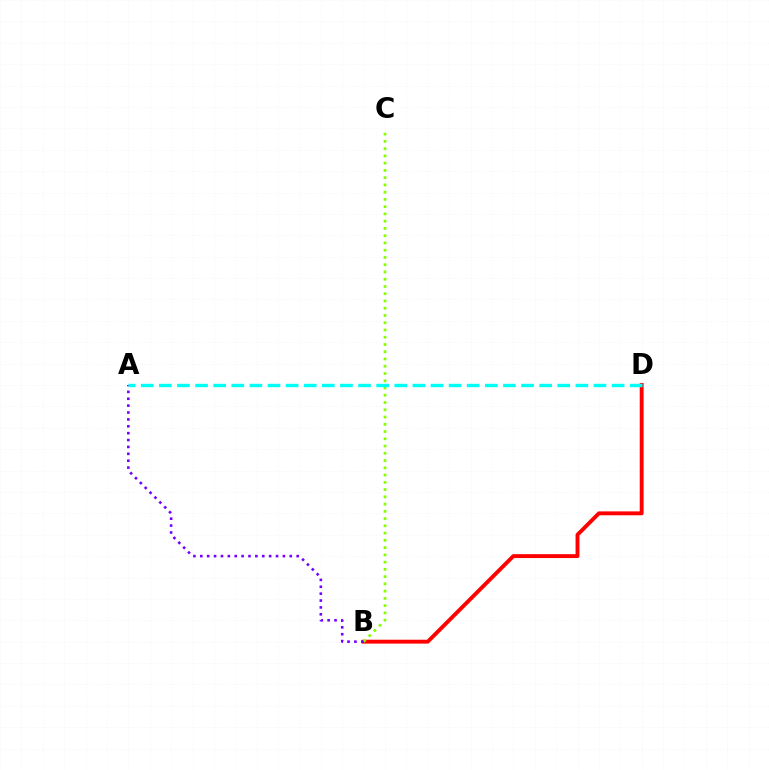{('B', 'D'): [{'color': '#ff0000', 'line_style': 'solid', 'thickness': 2.8}], ('B', 'C'): [{'color': '#84ff00', 'line_style': 'dotted', 'thickness': 1.97}], ('A', 'B'): [{'color': '#7200ff', 'line_style': 'dotted', 'thickness': 1.87}], ('A', 'D'): [{'color': '#00fff6', 'line_style': 'dashed', 'thickness': 2.46}]}